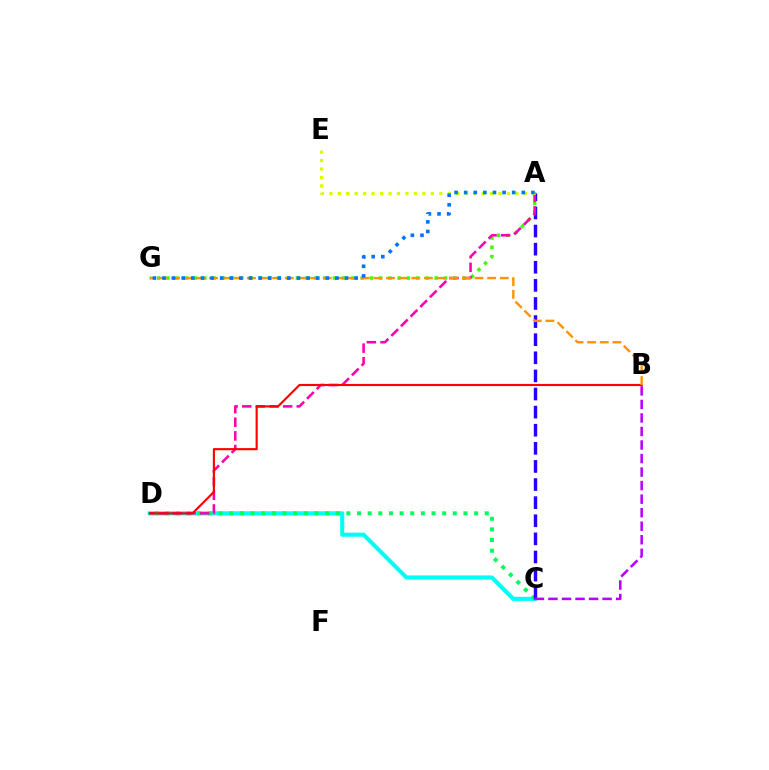{('A', 'G'): [{'color': '#3dff00', 'line_style': 'dotted', 'thickness': 2.51}, {'color': '#0074ff', 'line_style': 'dotted', 'thickness': 2.61}], ('C', 'D'): [{'color': '#00fff6', 'line_style': 'solid', 'thickness': 2.96}, {'color': '#00ff5c', 'line_style': 'dotted', 'thickness': 2.89}], ('A', 'C'): [{'color': '#2500ff', 'line_style': 'dashed', 'thickness': 2.46}], ('A', 'D'): [{'color': '#ff00ac', 'line_style': 'dashed', 'thickness': 1.85}], ('B', 'D'): [{'color': '#ff0000', 'line_style': 'solid', 'thickness': 1.54}], ('A', 'E'): [{'color': '#d1ff00', 'line_style': 'dotted', 'thickness': 2.3}], ('B', 'G'): [{'color': '#ff9400', 'line_style': 'dashed', 'thickness': 1.72}], ('B', 'C'): [{'color': '#b900ff', 'line_style': 'dashed', 'thickness': 1.84}]}